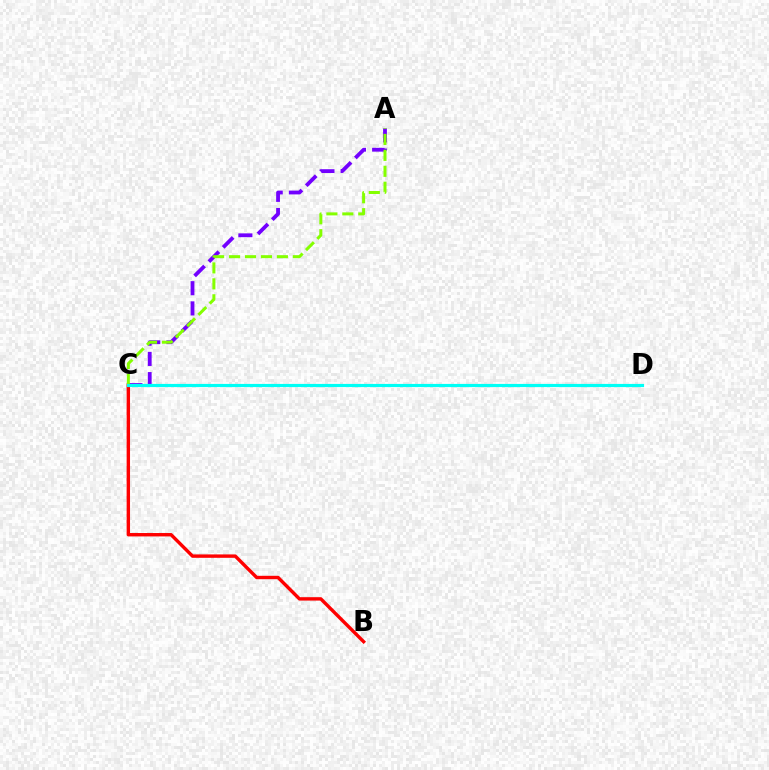{('A', 'C'): [{'color': '#7200ff', 'line_style': 'dashed', 'thickness': 2.74}, {'color': '#84ff00', 'line_style': 'dashed', 'thickness': 2.17}], ('B', 'C'): [{'color': '#ff0000', 'line_style': 'solid', 'thickness': 2.45}], ('C', 'D'): [{'color': '#00fff6', 'line_style': 'solid', 'thickness': 2.28}]}